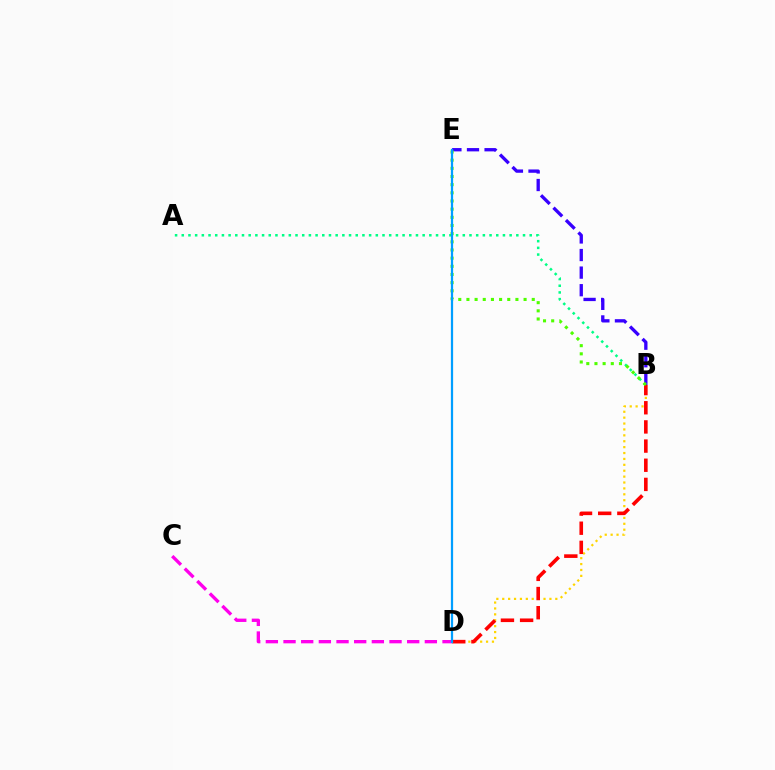{('B', 'D'): [{'color': '#ffd500', 'line_style': 'dotted', 'thickness': 1.6}, {'color': '#ff0000', 'line_style': 'dashed', 'thickness': 2.6}], ('A', 'B'): [{'color': '#00ff86', 'line_style': 'dotted', 'thickness': 1.82}], ('C', 'D'): [{'color': '#ff00ed', 'line_style': 'dashed', 'thickness': 2.4}], ('B', 'E'): [{'color': '#3700ff', 'line_style': 'dashed', 'thickness': 2.39}, {'color': '#4fff00', 'line_style': 'dotted', 'thickness': 2.22}], ('D', 'E'): [{'color': '#009eff', 'line_style': 'solid', 'thickness': 1.61}]}